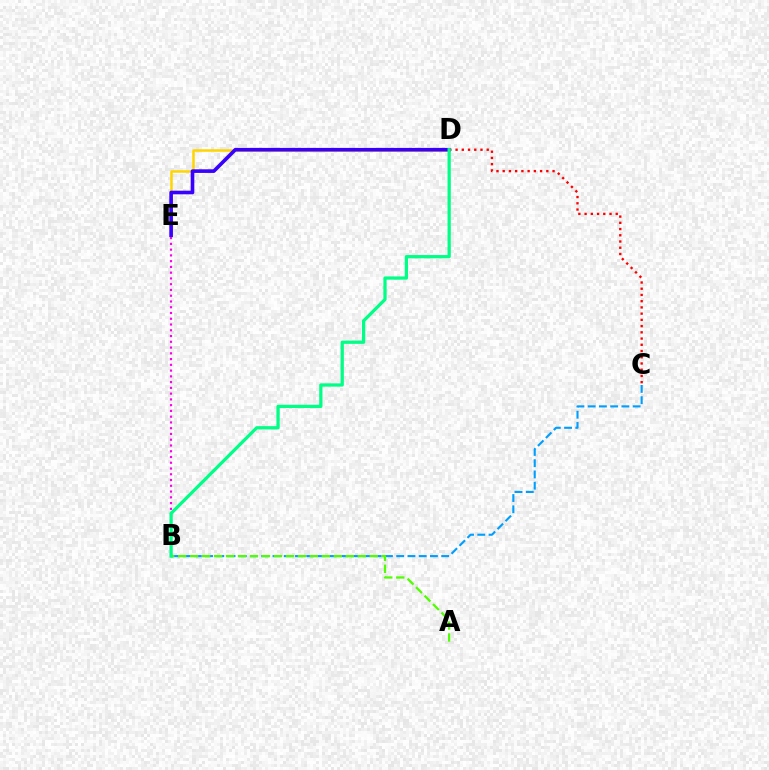{('C', 'D'): [{'color': '#ff0000', 'line_style': 'dotted', 'thickness': 1.69}], ('D', 'E'): [{'color': '#ffd500', 'line_style': 'solid', 'thickness': 1.81}, {'color': '#3700ff', 'line_style': 'solid', 'thickness': 2.61}], ('B', 'C'): [{'color': '#009eff', 'line_style': 'dashed', 'thickness': 1.53}], ('B', 'E'): [{'color': '#ff00ed', 'line_style': 'dotted', 'thickness': 1.56}], ('A', 'B'): [{'color': '#4fff00', 'line_style': 'dashed', 'thickness': 1.63}], ('B', 'D'): [{'color': '#00ff86', 'line_style': 'solid', 'thickness': 2.34}]}